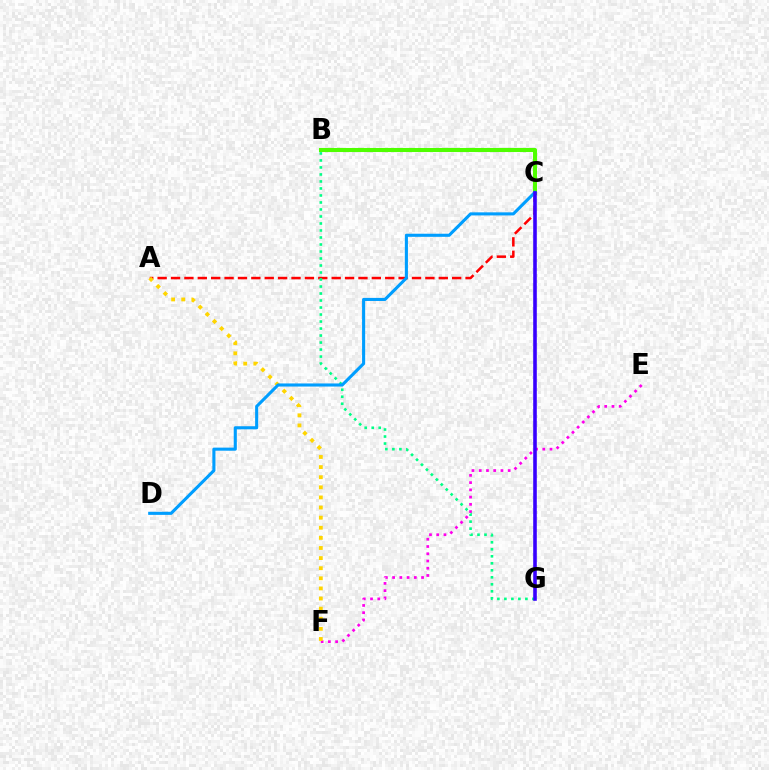{('B', 'C'): [{'color': '#4fff00', 'line_style': 'solid', 'thickness': 2.93}], ('A', 'C'): [{'color': '#ff0000', 'line_style': 'dashed', 'thickness': 1.82}], ('E', 'F'): [{'color': '#ff00ed', 'line_style': 'dotted', 'thickness': 1.97}], ('B', 'G'): [{'color': '#00ff86', 'line_style': 'dotted', 'thickness': 1.9}], ('A', 'F'): [{'color': '#ffd500', 'line_style': 'dotted', 'thickness': 2.75}], ('C', 'D'): [{'color': '#009eff', 'line_style': 'solid', 'thickness': 2.23}], ('C', 'G'): [{'color': '#3700ff', 'line_style': 'solid', 'thickness': 2.59}]}